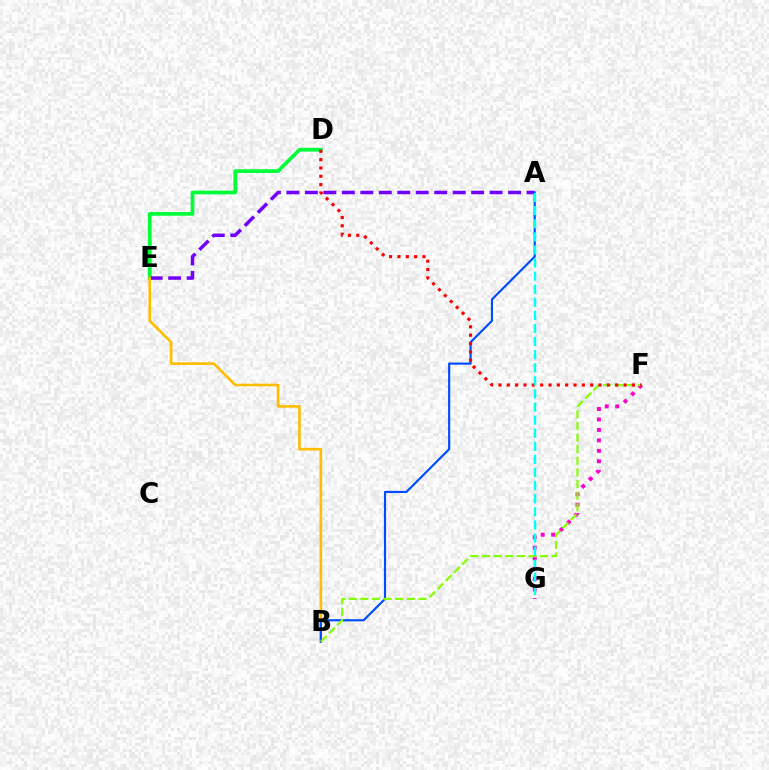{('F', 'G'): [{'color': '#ff00cf', 'line_style': 'dotted', 'thickness': 2.84}], ('D', 'E'): [{'color': '#00ff39', 'line_style': 'solid', 'thickness': 2.66}], ('A', 'E'): [{'color': '#7200ff', 'line_style': 'dashed', 'thickness': 2.51}], ('B', 'E'): [{'color': '#ffbd00', 'line_style': 'solid', 'thickness': 1.89}], ('A', 'B'): [{'color': '#004bff', 'line_style': 'solid', 'thickness': 1.55}], ('B', 'F'): [{'color': '#84ff00', 'line_style': 'dashed', 'thickness': 1.58}], ('D', 'F'): [{'color': '#ff0000', 'line_style': 'dotted', 'thickness': 2.27}], ('A', 'G'): [{'color': '#00fff6', 'line_style': 'dashed', 'thickness': 1.78}]}